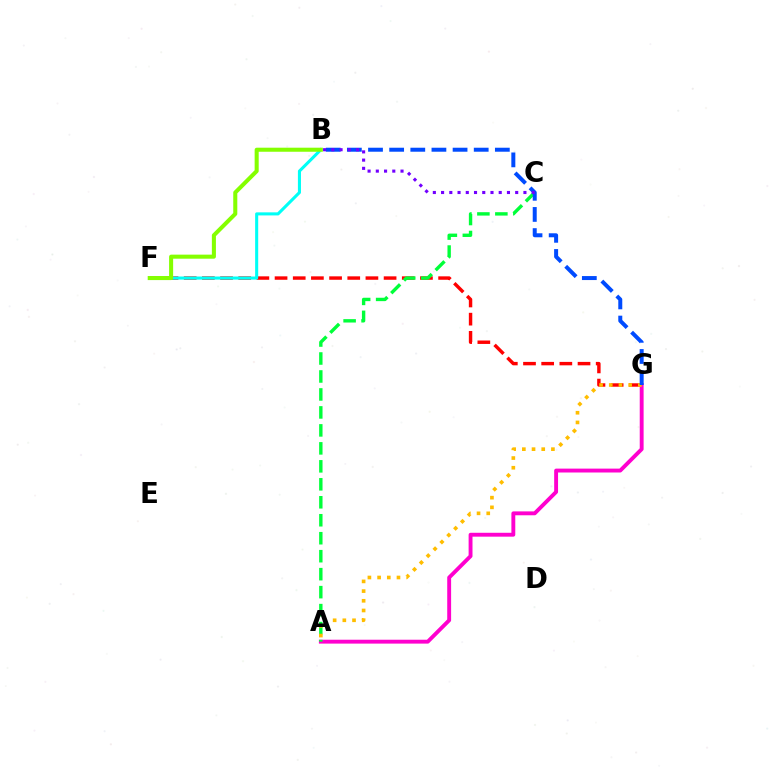{('F', 'G'): [{'color': '#ff0000', 'line_style': 'dashed', 'thickness': 2.47}], ('B', 'F'): [{'color': '#00fff6', 'line_style': 'solid', 'thickness': 2.21}, {'color': '#84ff00', 'line_style': 'solid', 'thickness': 2.92}], ('A', 'G'): [{'color': '#ff00cf', 'line_style': 'solid', 'thickness': 2.8}, {'color': '#ffbd00', 'line_style': 'dotted', 'thickness': 2.63}], ('A', 'C'): [{'color': '#00ff39', 'line_style': 'dashed', 'thickness': 2.44}], ('B', 'G'): [{'color': '#004bff', 'line_style': 'dashed', 'thickness': 2.87}], ('B', 'C'): [{'color': '#7200ff', 'line_style': 'dotted', 'thickness': 2.24}]}